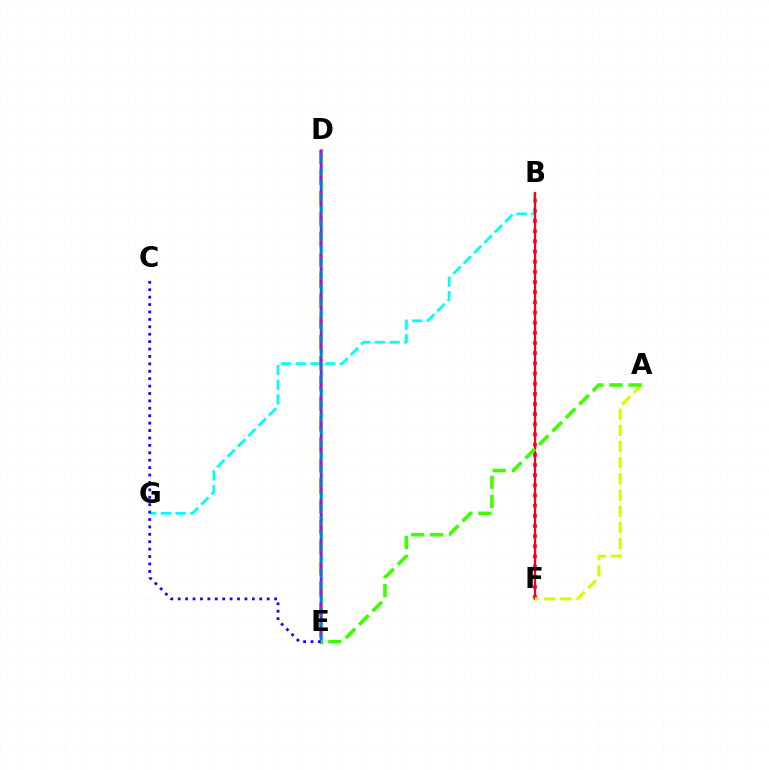{('B', 'F'): [{'color': '#ff00ac', 'line_style': 'dotted', 'thickness': 2.76}, {'color': '#ff0000', 'line_style': 'solid', 'thickness': 1.6}], ('D', 'E'): [{'color': '#00ff5c', 'line_style': 'solid', 'thickness': 2.41}, {'color': '#ff9400', 'line_style': 'dashed', 'thickness': 2.79}, {'color': '#b900ff', 'line_style': 'dashed', 'thickness': 1.76}, {'color': '#0074ff', 'line_style': 'dashed', 'thickness': 1.76}], ('B', 'G'): [{'color': '#00fff6', 'line_style': 'dashed', 'thickness': 1.99}], ('A', 'F'): [{'color': '#d1ff00', 'line_style': 'dashed', 'thickness': 2.2}], ('C', 'E'): [{'color': '#2500ff', 'line_style': 'dotted', 'thickness': 2.01}], ('A', 'E'): [{'color': '#3dff00', 'line_style': 'dashed', 'thickness': 2.58}]}